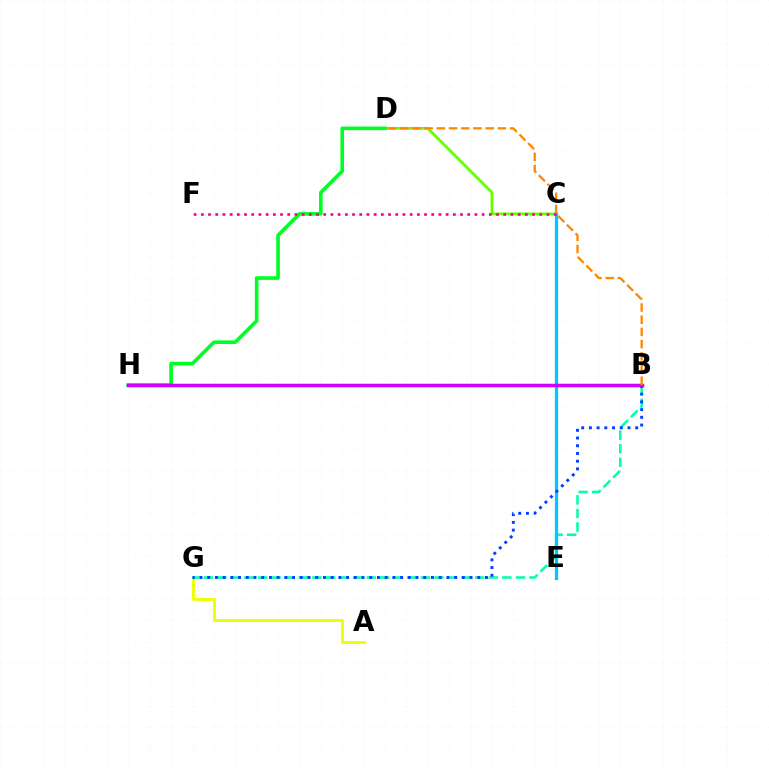{('B', 'H'): [{'color': '#ff0000', 'line_style': 'dotted', 'thickness': 1.52}, {'color': '#4f00ff', 'line_style': 'solid', 'thickness': 2.45}, {'color': '#d600ff', 'line_style': 'solid', 'thickness': 2.08}], ('C', 'D'): [{'color': '#66ff00', 'line_style': 'solid', 'thickness': 2.0}], ('A', 'G'): [{'color': '#eeff00', 'line_style': 'solid', 'thickness': 2.09}], ('B', 'G'): [{'color': '#00ffaf', 'line_style': 'dashed', 'thickness': 1.84}, {'color': '#003fff', 'line_style': 'dotted', 'thickness': 2.1}], ('D', 'H'): [{'color': '#00ff27', 'line_style': 'solid', 'thickness': 2.61}], ('C', 'E'): [{'color': '#00c7ff', 'line_style': 'solid', 'thickness': 2.33}], ('C', 'F'): [{'color': '#ff00a0', 'line_style': 'dotted', 'thickness': 1.96}], ('B', 'D'): [{'color': '#ff8800', 'line_style': 'dashed', 'thickness': 1.66}]}